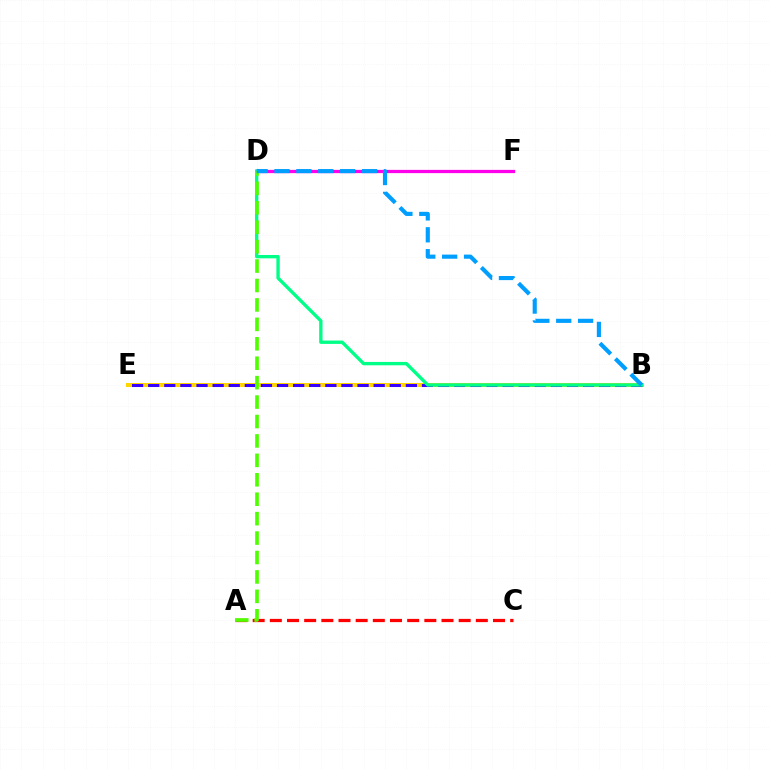{('D', 'F'): [{'color': '#ff00ed', 'line_style': 'solid', 'thickness': 2.33}], ('A', 'C'): [{'color': '#ff0000', 'line_style': 'dashed', 'thickness': 2.33}], ('B', 'E'): [{'color': '#ffd500', 'line_style': 'solid', 'thickness': 2.88}, {'color': '#3700ff', 'line_style': 'dashed', 'thickness': 2.19}], ('B', 'D'): [{'color': '#00ff86', 'line_style': 'solid', 'thickness': 2.41}, {'color': '#009eff', 'line_style': 'dashed', 'thickness': 2.97}], ('A', 'D'): [{'color': '#4fff00', 'line_style': 'dashed', 'thickness': 2.64}]}